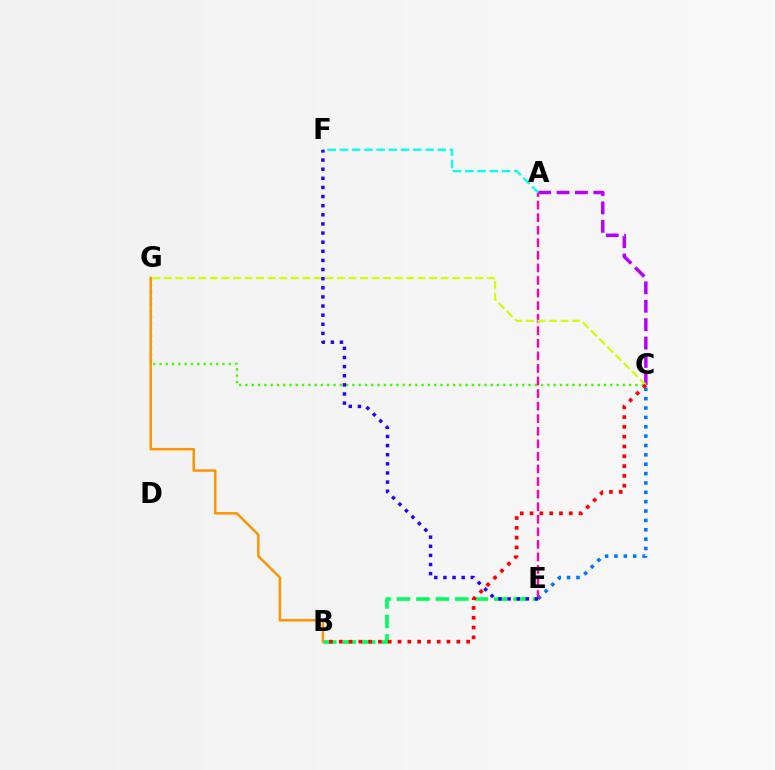{('C', 'E'): [{'color': '#0074ff', 'line_style': 'dotted', 'thickness': 2.54}], ('C', 'G'): [{'color': '#3dff00', 'line_style': 'dotted', 'thickness': 1.71}, {'color': '#d1ff00', 'line_style': 'dashed', 'thickness': 1.57}], ('B', 'E'): [{'color': '#00ff5c', 'line_style': 'dashed', 'thickness': 2.64}], ('A', 'E'): [{'color': '#ff00ac', 'line_style': 'dashed', 'thickness': 1.71}], ('A', 'C'): [{'color': '#b900ff', 'line_style': 'dashed', 'thickness': 2.5}], ('B', 'C'): [{'color': '#ff0000', 'line_style': 'dotted', 'thickness': 2.66}], ('A', 'F'): [{'color': '#00fff6', 'line_style': 'dashed', 'thickness': 1.66}], ('B', 'G'): [{'color': '#ff9400', 'line_style': 'solid', 'thickness': 1.79}], ('E', 'F'): [{'color': '#2500ff', 'line_style': 'dotted', 'thickness': 2.48}]}